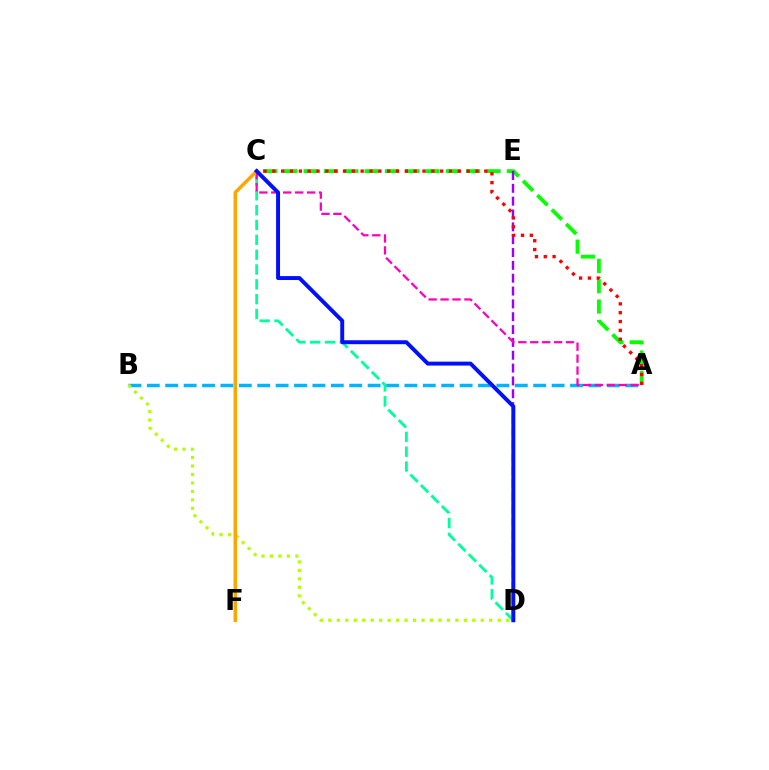{('A', 'C'): [{'color': '#08ff00', 'line_style': 'dashed', 'thickness': 2.76}, {'color': '#ff0000', 'line_style': 'dotted', 'thickness': 2.4}, {'color': '#ff00bd', 'line_style': 'dashed', 'thickness': 1.62}], ('D', 'E'): [{'color': '#9b00ff', 'line_style': 'dashed', 'thickness': 1.74}], ('A', 'B'): [{'color': '#00b5ff', 'line_style': 'dashed', 'thickness': 2.5}], ('C', 'D'): [{'color': '#00ff9d', 'line_style': 'dashed', 'thickness': 2.02}, {'color': '#0010ff', 'line_style': 'solid', 'thickness': 2.83}], ('B', 'D'): [{'color': '#b3ff00', 'line_style': 'dotted', 'thickness': 2.3}], ('C', 'F'): [{'color': '#ffa500', 'line_style': 'solid', 'thickness': 2.52}]}